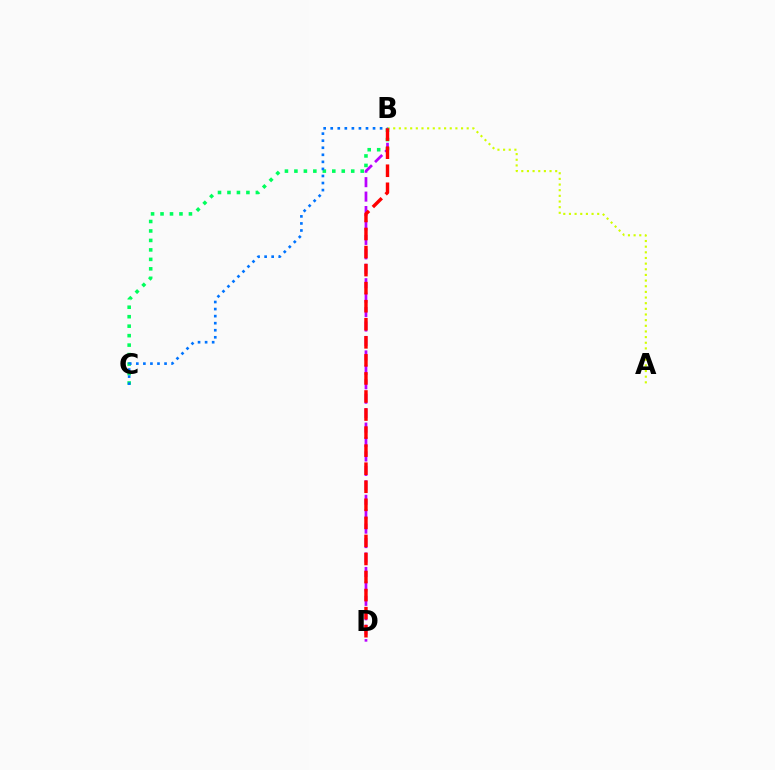{('A', 'B'): [{'color': '#d1ff00', 'line_style': 'dotted', 'thickness': 1.54}], ('B', 'C'): [{'color': '#00ff5c', 'line_style': 'dotted', 'thickness': 2.57}, {'color': '#0074ff', 'line_style': 'dotted', 'thickness': 1.92}], ('B', 'D'): [{'color': '#b900ff', 'line_style': 'dashed', 'thickness': 1.96}, {'color': '#ff0000', 'line_style': 'dashed', 'thickness': 2.45}]}